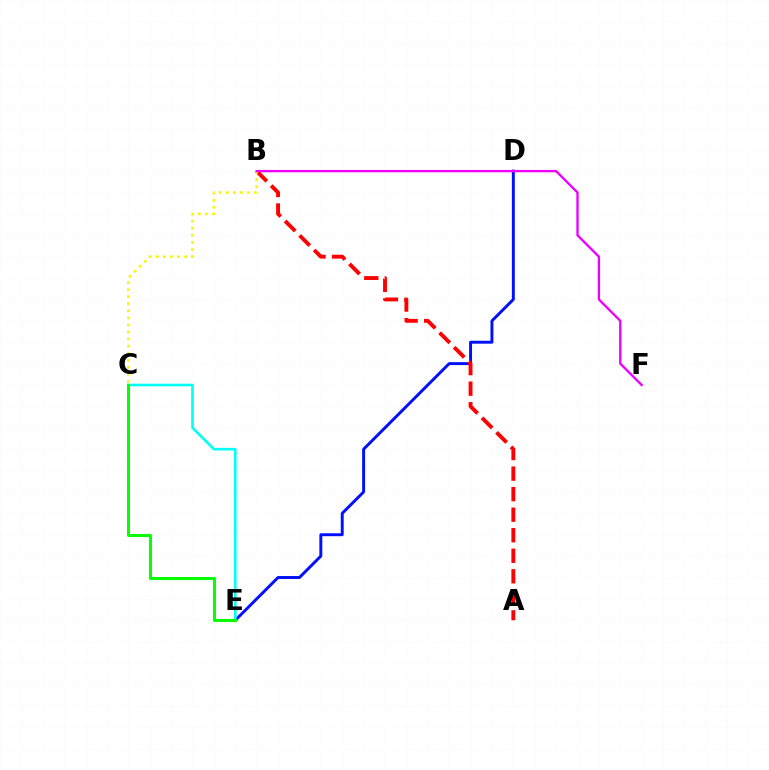{('D', 'E'): [{'color': '#0010ff', 'line_style': 'solid', 'thickness': 2.12}], ('A', 'B'): [{'color': '#ff0000', 'line_style': 'dashed', 'thickness': 2.79}], ('C', 'E'): [{'color': '#00fff6', 'line_style': 'solid', 'thickness': 1.88}, {'color': '#08ff00', 'line_style': 'solid', 'thickness': 2.18}], ('B', 'C'): [{'color': '#fcf500', 'line_style': 'dotted', 'thickness': 1.92}], ('B', 'F'): [{'color': '#ee00ff', 'line_style': 'solid', 'thickness': 1.68}]}